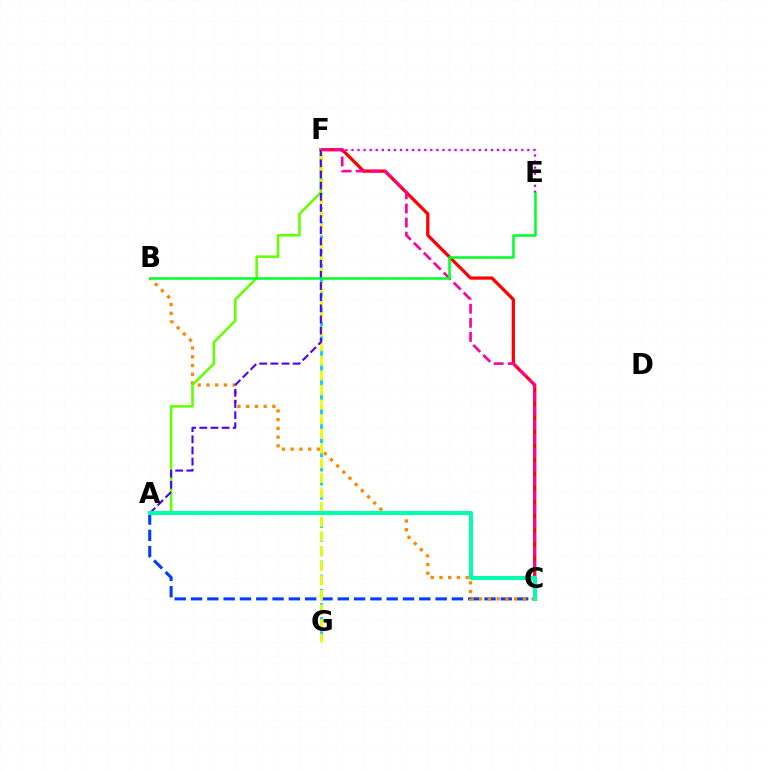{('F', 'G'): [{'color': '#00c7ff', 'line_style': 'dashed', 'thickness': 1.92}, {'color': '#eeff00', 'line_style': 'dashed', 'thickness': 1.99}], ('C', 'F'): [{'color': '#ff0000', 'line_style': 'solid', 'thickness': 2.33}, {'color': '#ff00a0', 'line_style': 'dashed', 'thickness': 1.91}], ('A', 'C'): [{'color': '#003fff', 'line_style': 'dashed', 'thickness': 2.22}, {'color': '#00ffaf', 'line_style': 'solid', 'thickness': 2.87}], ('B', 'C'): [{'color': '#ff8800', 'line_style': 'dotted', 'thickness': 2.37}], ('A', 'F'): [{'color': '#66ff00', 'line_style': 'solid', 'thickness': 1.86}, {'color': '#4f00ff', 'line_style': 'dashed', 'thickness': 1.52}], ('E', 'F'): [{'color': '#d600ff', 'line_style': 'dotted', 'thickness': 1.65}], ('B', 'E'): [{'color': '#00ff27', 'line_style': 'solid', 'thickness': 1.81}]}